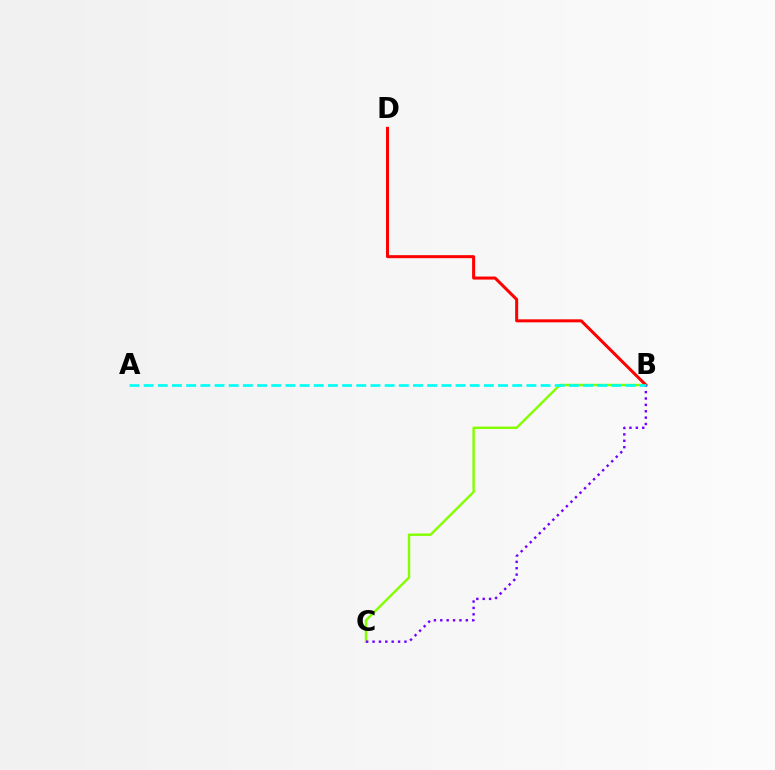{('B', 'C'): [{'color': '#84ff00', 'line_style': 'solid', 'thickness': 1.74}, {'color': '#7200ff', 'line_style': 'dotted', 'thickness': 1.73}], ('B', 'D'): [{'color': '#ff0000', 'line_style': 'solid', 'thickness': 2.18}], ('A', 'B'): [{'color': '#00fff6', 'line_style': 'dashed', 'thickness': 1.93}]}